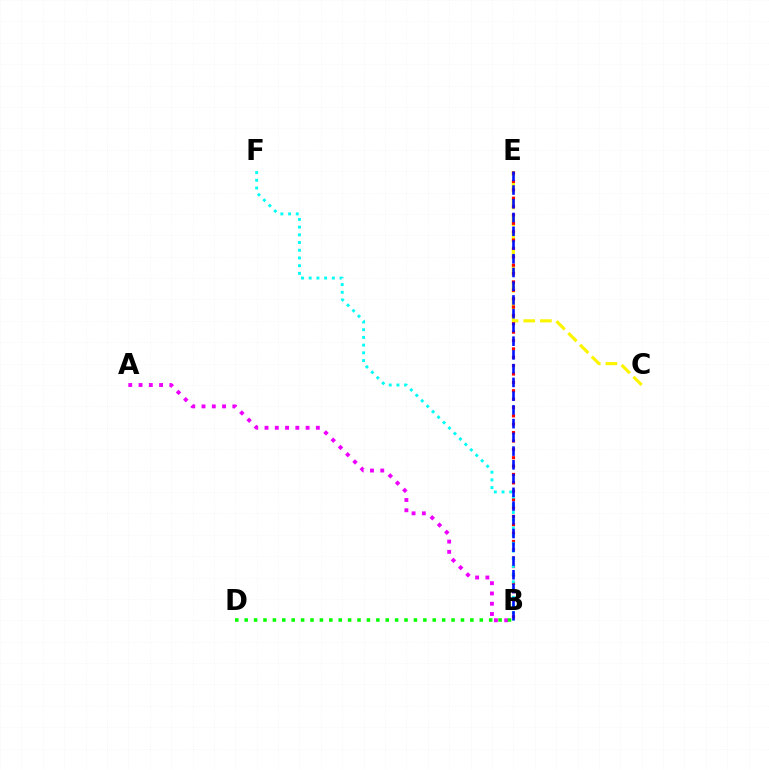{('C', 'E'): [{'color': '#fcf500', 'line_style': 'dashed', 'thickness': 2.26}], ('A', 'B'): [{'color': '#ee00ff', 'line_style': 'dotted', 'thickness': 2.79}], ('B', 'E'): [{'color': '#ff0000', 'line_style': 'dotted', 'thickness': 2.27}, {'color': '#0010ff', 'line_style': 'dashed', 'thickness': 1.87}], ('B', 'F'): [{'color': '#00fff6', 'line_style': 'dotted', 'thickness': 2.09}], ('B', 'D'): [{'color': '#08ff00', 'line_style': 'dotted', 'thickness': 2.55}]}